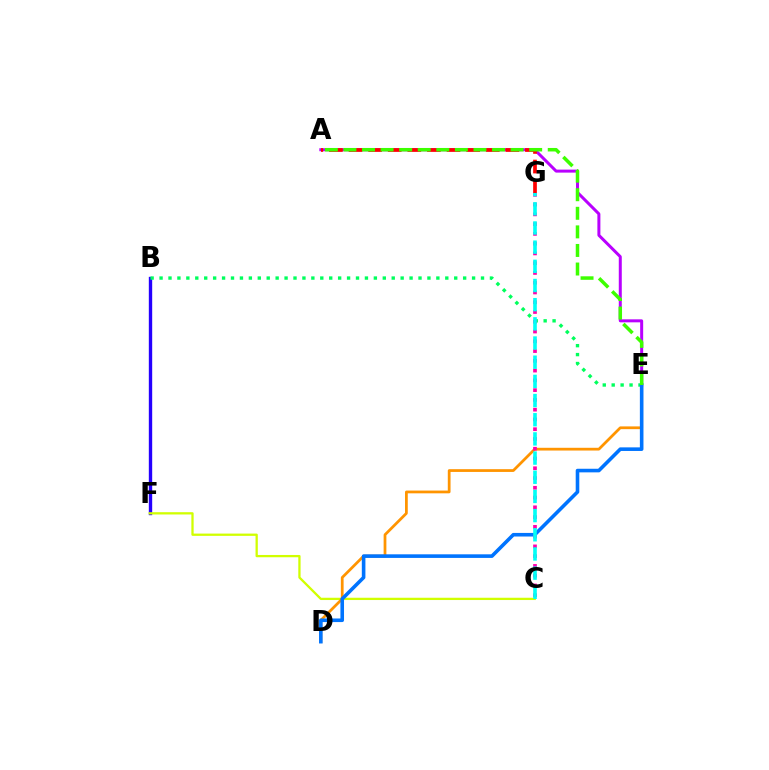{('A', 'E'): [{'color': '#b900ff', 'line_style': 'solid', 'thickness': 2.16}, {'color': '#3dff00', 'line_style': 'dashed', 'thickness': 2.52}], ('B', 'F'): [{'color': '#2500ff', 'line_style': 'solid', 'thickness': 2.42}], ('A', 'G'): [{'color': '#ff0000', 'line_style': 'dashed', 'thickness': 2.66}], ('B', 'E'): [{'color': '#00ff5c', 'line_style': 'dotted', 'thickness': 2.43}], ('C', 'F'): [{'color': '#d1ff00', 'line_style': 'solid', 'thickness': 1.64}], ('D', 'E'): [{'color': '#ff9400', 'line_style': 'solid', 'thickness': 1.98}, {'color': '#0074ff', 'line_style': 'solid', 'thickness': 2.59}], ('C', 'G'): [{'color': '#ff00ac', 'line_style': 'dotted', 'thickness': 2.65}, {'color': '#00fff6', 'line_style': 'dashed', 'thickness': 2.6}]}